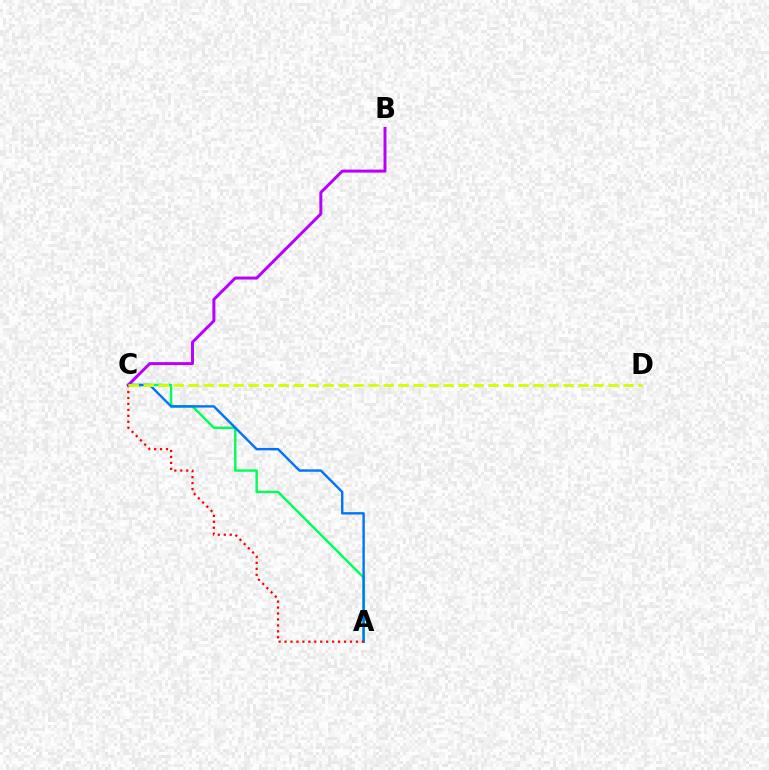{('A', 'C'): [{'color': '#00ff5c', 'line_style': 'solid', 'thickness': 1.74}, {'color': '#0074ff', 'line_style': 'solid', 'thickness': 1.73}, {'color': '#ff0000', 'line_style': 'dotted', 'thickness': 1.62}], ('B', 'C'): [{'color': '#b900ff', 'line_style': 'solid', 'thickness': 2.14}], ('C', 'D'): [{'color': '#d1ff00', 'line_style': 'dashed', 'thickness': 2.04}]}